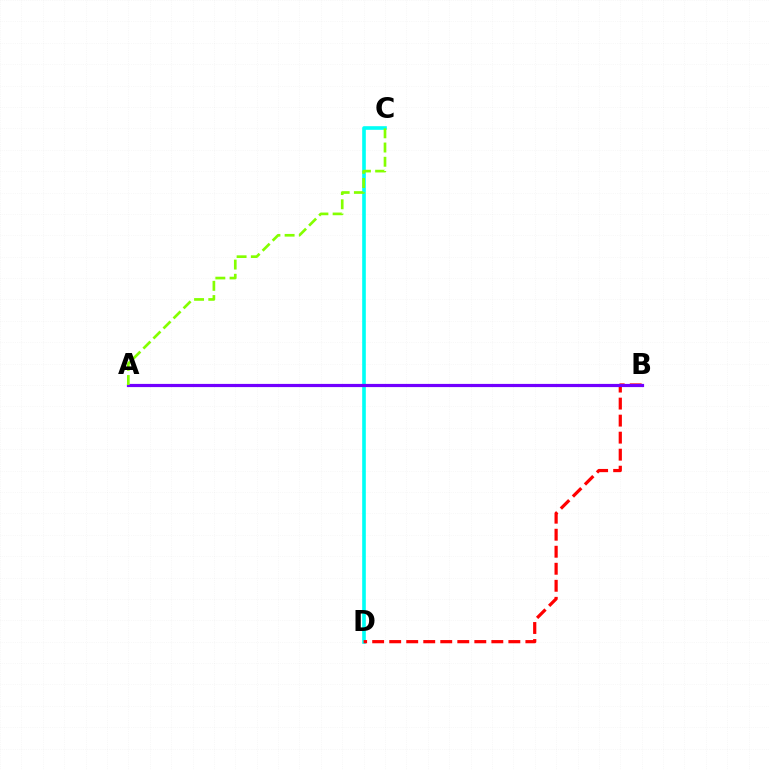{('C', 'D'): [{'color': '#00fff6', 'line_style': 'solid', 'thickness': 2.62}], ('B', 'D'): [{'color': '#ff0000', 'line_style': 'dashed', 'thickness': 2.31}], ('A', 'B'): [{'color': '#7200ff', 'line_style': 'solid', 'thickness': 2.3}], ('A', 'C'): [{'color': '#84ff00', 'line_style': 'dashed', 'thickness': 1.93}]}